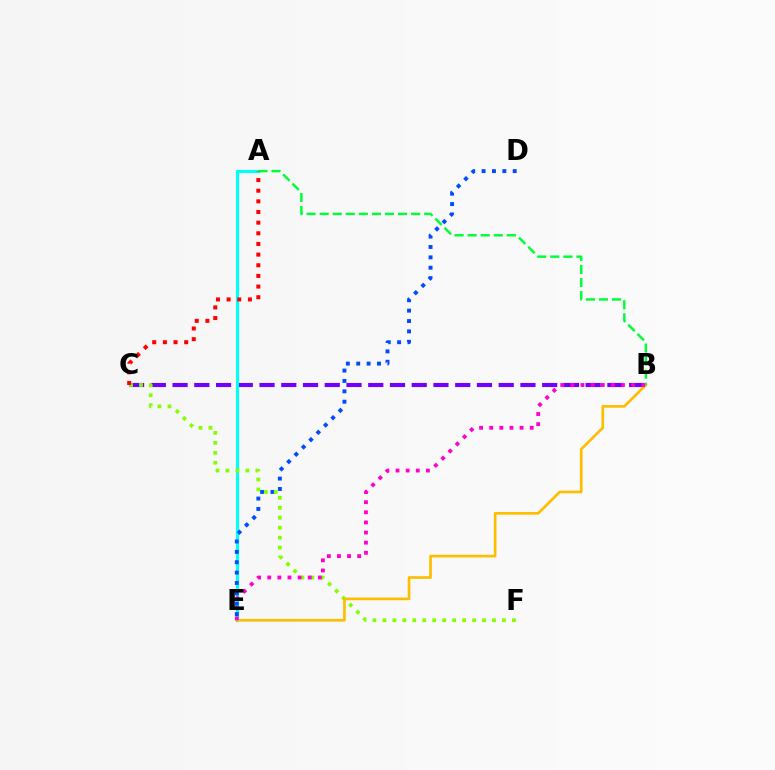{('B', 'C'): [{'color': '#7200ff', 'line_style': 'dashed', 'thickness': 2.95}], ('A', 'E'): [{'color': '#00fff6', 'line_style': 'solid', 'thickness': 2.27}], ('D', 'E'): [{'color': '#004bff', 'line_style': 'dotted', 'thickness': 2.82}], ('C', 'F'): [{'color': '#84ff00', 'line_style': 'dotted', 'thickness': 2.71}], ('B', 'E'): [{'color': '#ffbd00', 'line_style': 'solid', 'thickness': 1.92}, {'color': '#ff00cf', 'line_style': 'dotted', 'thickness': 2.75}], ('A', 'B'): [{'color': '#00ff39', 'line_style': 'dashed', 'thickness': 1.78}], ('A', 'C'): [{'color': '#ff0000', 'line_style': 'dotted', 'thickness': 2.89}]}